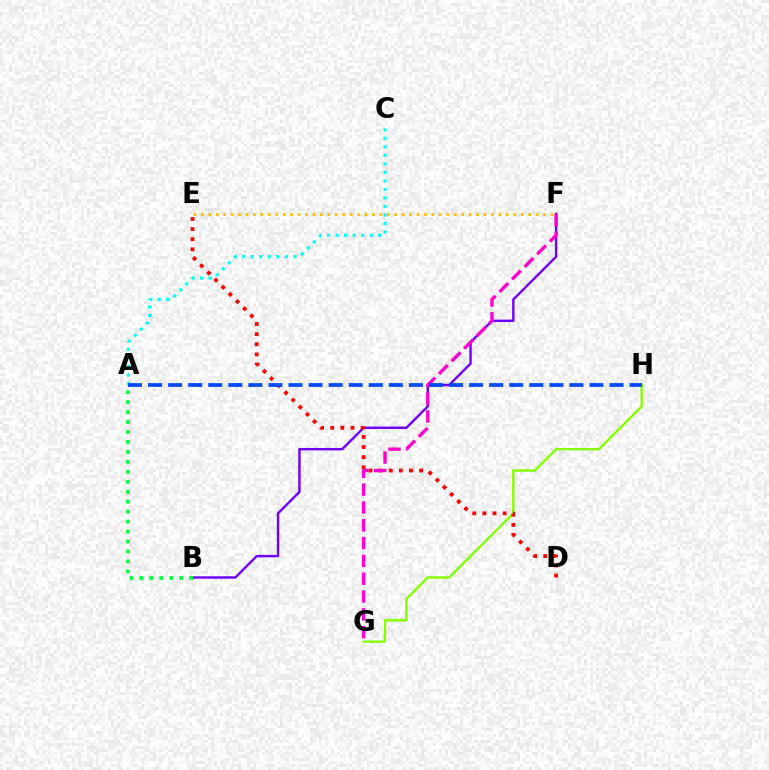{('A', 'C'): [{'color': '#00fff6', 'line_style': 'dotted', 'thickness': 2.32}], ('G', 'H'): [{'color': '#84ff00', 'line_style': 'solid', 'thickness': 1.73}], ('B', 'F'): [{'color': '#7200ff', 'line_style': 'solid', 'thickness': 1.74}], ('D', 'E'): [{'color': '#ff0000', 'line_style': 'dotted', 'thickness': 2.75}], ('F', 'G'): [{'color': '#ff00cf', 'line_style': 'dashed', 'thickness': 2.42}], ('A', 'H'): [{'color': '#004bff', 'line_style': 'dashed', 'thickness': 2.73}], ('E', 'F'): [{'color': '#ffbd00', 'line_style': 'dotted', 'thickness': 2.02}], ('A', 'B'): [{'color': '#00ff39', 'line_style': 'dotted', 'thickness': 2.71}]}